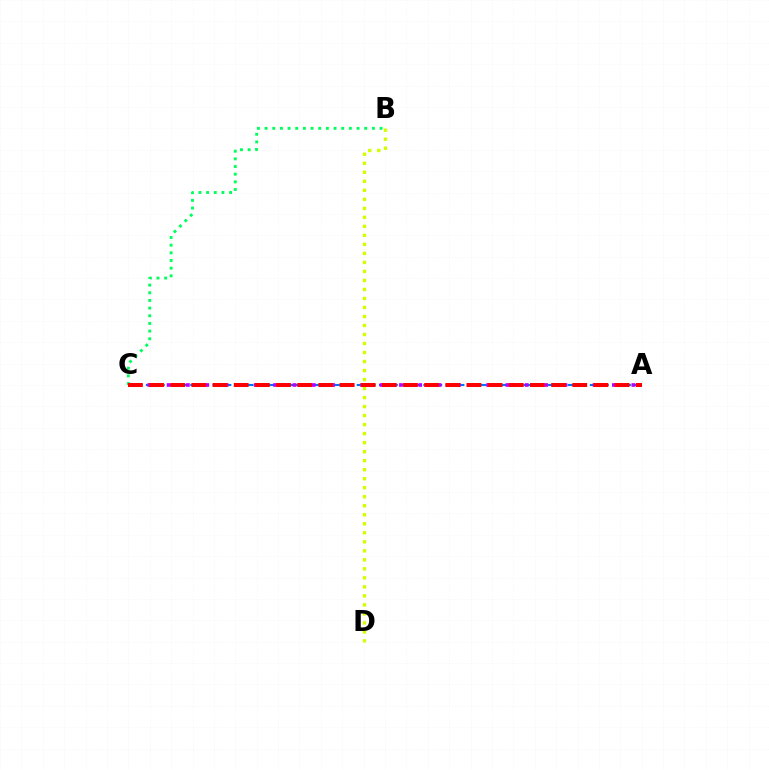{('A', 'C'): [{'color': '#0074ff', 'line_style': 'dashed', 'thickness': 1.51}, {'color': '#b900ff', 'line_style': 'dotted', 'thickness': 2.63}, {'color': '#ff0000', 'line_style': 'dashed', 'thickness': 2.87}], ('B', 'C'): [{'color': '#00ff5c', 'line_style': 'dotted', 'thickness': 2.08}], ('B', 'D'): [{'color': '#d1ff00', 'line_style': 'dotted', 'thickness': 2.45}]}